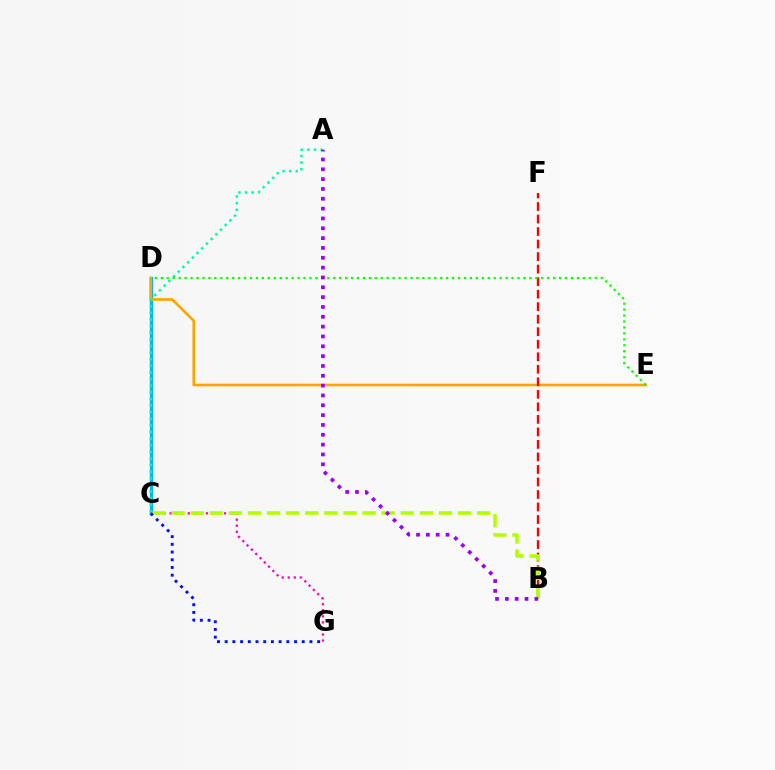{('C', 'D'): [{'color': '#00b5ff', 'line_style': 'solid', 'thickness': 2.37}], ('C', 'G'): [{'color': '#ff00bd', 'line_style': 'dotted', 'thickness': 1.64}, {'color': '#0010ff', 'line_style': 'dotted', 'thickness': 2.09}], ('D', 'E'): [{'color': '#ffa500', 'line_style': 'solid', 'thickness': 1.92}, {'color': '#08ff00', 'line_style': 'dotted', 'thickness': 1.61}], ('B', 'F'): [{'color': '#ff0000', 'line_style': 'dashed', 'thickness': 1.7}], ('A', 'C'): [{'color': '#00ff9d', 'line_style': 'dotted', 'thickness': 1.8}], ('B', 'C'): [{'color': '#b3ff00', 'line_style': 'dashed', 'thickness': 2.59}], ('A', 'B'): [{'color': '#9b00ff', 'line_style': 'dotted', 'thickness': 2.67}]}